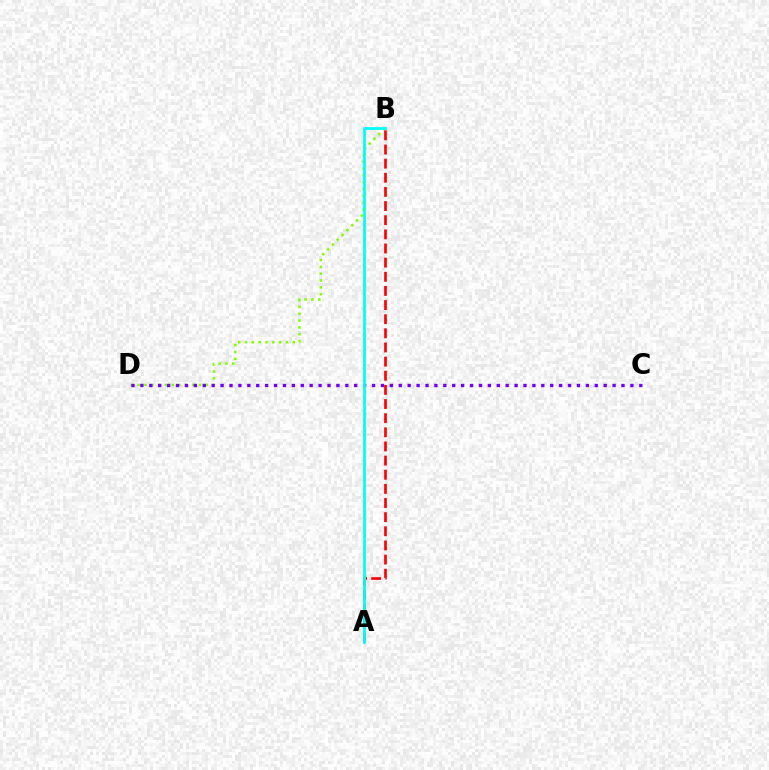{('B', 'D'): [{'color': '#84ff00', 'line_style': 'dotted', 'thickness': 1.85}], ('C', 'D'): [{'color': '#7200ff', 'line_style': 'dotted', 'thickness': 2.42}], ('A', 'B'): [{'color': '#ff0000', 'line_style': 'dashed', 'thickness': 1.92}, {'color': '#00fff6', 'line_style': 'solid', 'thickness': 1.99}]}